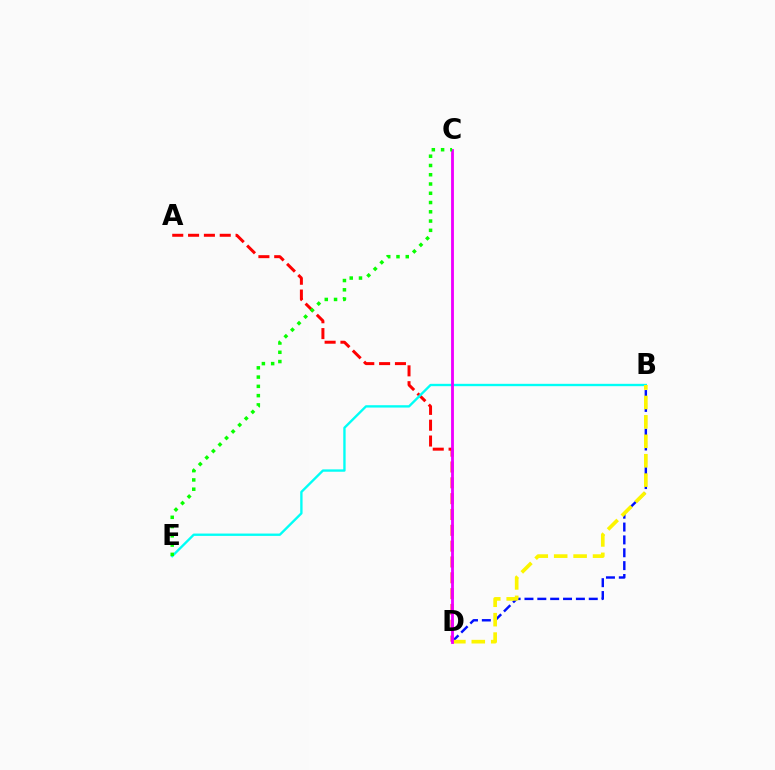{('A', 'D'): [{'color': '#ff0000', 'line_style': 'dashed', 'thickness': 2.15}], ('B', 'E'): [{'color': '#00fff6', 'line_style': 'solid', 'thickness': 1.69}], ('B', 'D'): [{'color': '#0010ff', 'line_style': 'dashed', 'thickness': 1.75}, {'color': '#fcf500', 'line_style': 'dashed', 'thickness': 2.64}], ('C', 'D'): [{'color': '#ee00ff', 'line_style': 'solid', 'thickness': 2.04}], ('C', 'E'): [{'color': '#08ff00', 'line_style': 'dotted', 'thickness': 2.52}]}